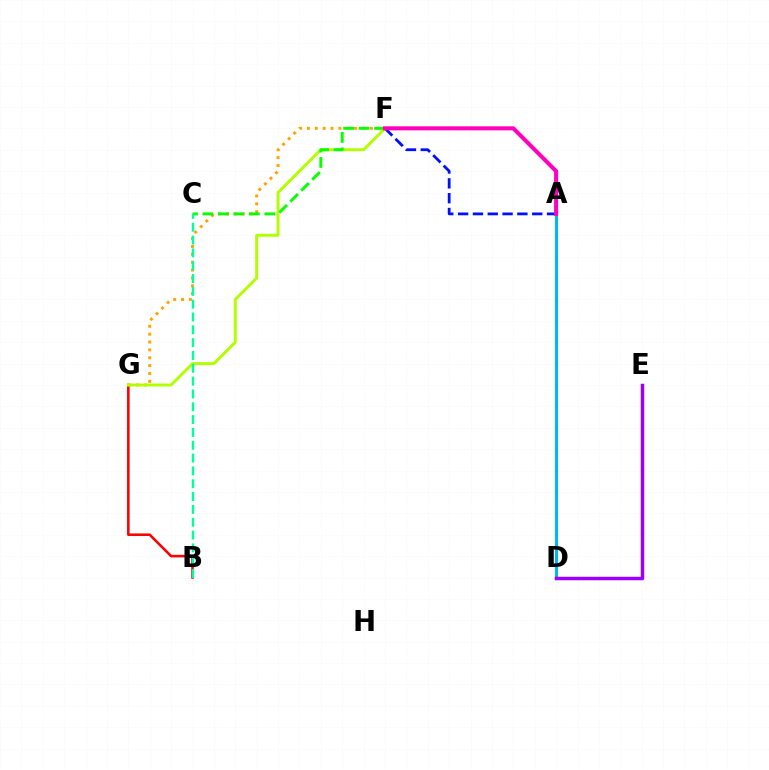{('B', 'G'): [{'color': '#ff0000', 'line_style': 'solid', 'thickness': 1.86}], ('A', 'F'): [{'color': '#0010ff', 'line_style': 'dashed', 'thickness': 2.01}, {'color': '#ff00bd', 'line_style': 'solid', 'thickness': 2.92}], ('F', 'G'): [{'color': '#ffa500', 'line_style': 'dotted', 'thickness': 2.14}, {'color': '#b3ff00', 'line_style': 'solid', 'thickness': 2.12}], ('C', 'F'): [{'color': '#08ff00', 'line_style': 'dashed', 'thickness': 2.1}], ('A', 'D'): [{'color': '#00b5ff', 'line_style': 'solid', 'thickness': 2.19}], ('D', 'E'): [{'color': '#9b00ff', 'line_style': 'solid', 'thickness': 2.51}], ('B', 'C'): [{'color': '#00ff9d', 'line_style': 'dashed', 'thickness': 1.74}]}